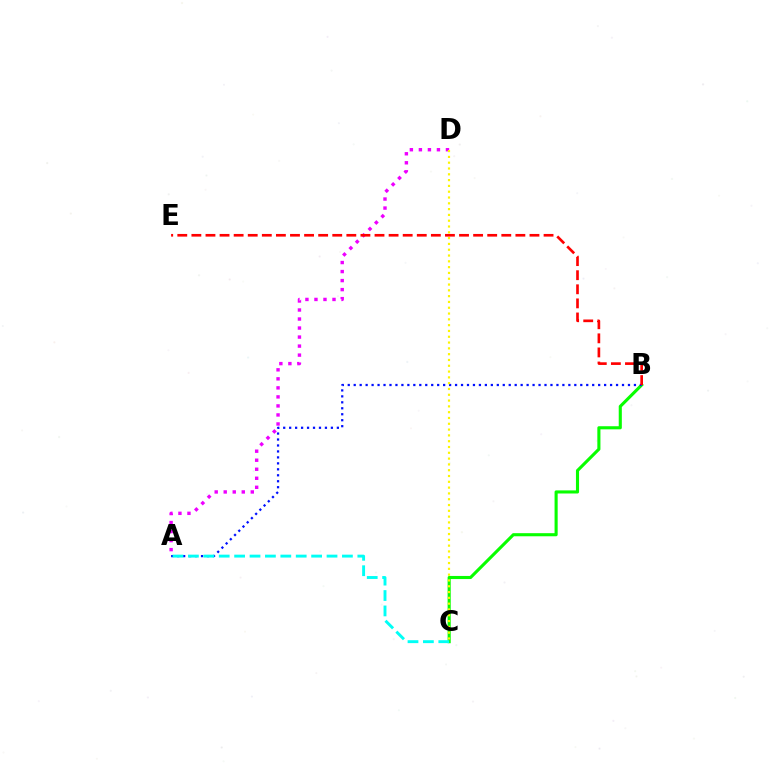{('B', 'C'): [{'color': '#08ff00', 'line_style': 'solid', 'thickness': 2.23}], ('A', 'B'): [{'color': '#0010ff', 'line_style': 'dotted', 'thickness': 1.62}], ('A', 'D'): [{'color': '#ee00ff', 'line_style': 'dotted', 'thickness': 2.45}], ('C', 'D'): [{'color': '#fcf500', 'line_style': 'dotted', 'thickness': 1.58}], ('A', 'C'): [{'color': '#00fff6', 'line_style': 'dashed', 'thickness': 2.09}], ('B', 'E'): [{'color': '#ff0000', 'line_style': 'dashed', 'thickness': 1.91}]}